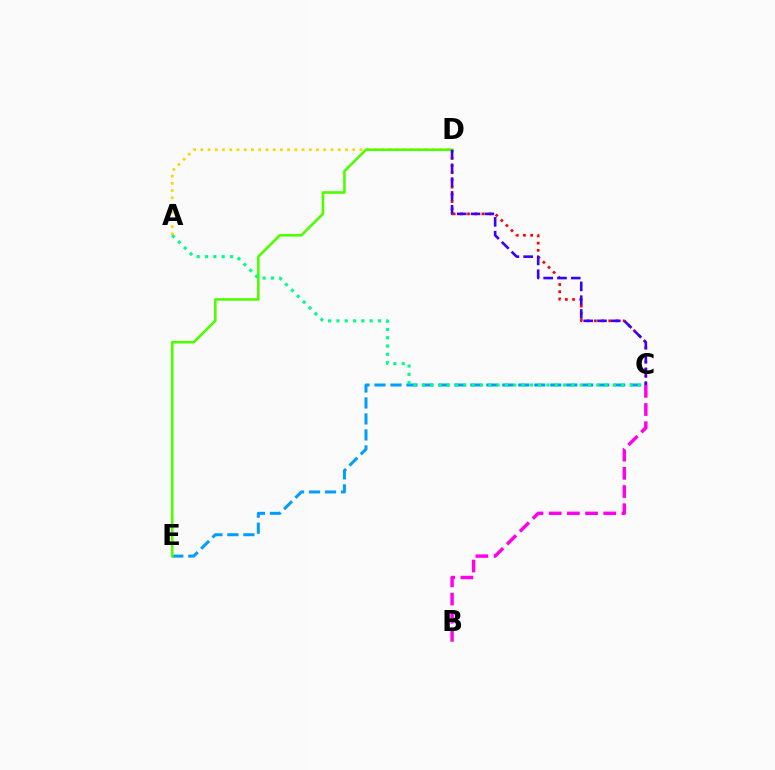{('B', 'C'): [{'color': '#ff00ed', 'line_style': 'dashed', 'thickness': 2.47}], ('C', 'E'): [{'color': '#009eff', 'line_style': 'dashed', 'thickness': 2.17}], ('C', 'D'): [{'color': '#ff0000', 'line_style': 'dotted', 'thickness': 1.95}, {'color': '#3700ff', 'line_style': 'dashed', 'thickness': 1.88}], ('A', 'D'): [{'color': '#ffd500', 'line_style': 'dotted', 'thickness': 1.96}], ('D', 'E'): [{'color': '#4fff00', 'line_style': 'solid', 'thickness': 1.88}], ('A', 'C'): [{'color': '#00ff86', 'line_style': 'dotted', 'thickness': 2.26}]}